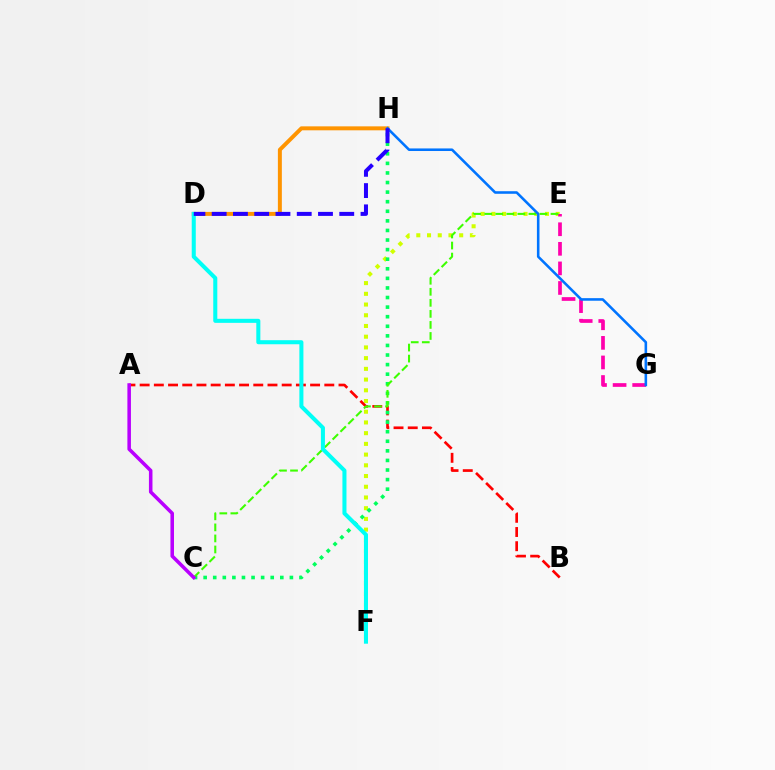{('A', 'B'): [{'color': '#ff0000', 'line_style': 'dashed', 'thickness': 1.93}], ('D', 'H'): [{'color': '#ff9400', 'line_style': 'solid', 'thickness': 2.85}, {'color': '#2500ff', 'line_style': 'dashed', 'thickness': 2.89}], ('E', 'F'): [{'color': '#d1ff00', 'line_style': 'dotted', 'thickness': 2.91}], ('C', 'H'): [{'color': '#00ff5c', 'line_style': 'dotted', 'thickness': 2.6}], ('E', 'G'): [{'color': '#ff00ac', 'line_style': 'dashed', 'thickness': 2.66}], ('C', 'E'): [{'color': '#3dff00', 'line_style': 'dashed', 'thickness': 1.5}], ('G', 'H'): [{'color': '#0074ff', 'line_style': 'solid', 'thickness': 1.85}], ('D', 'F'): [{'color': '#00fff6', 'line_style': 'solid', 'thickness': 2.91}], ('A', 'C'): [{'color': '#b900ff', 'line_style': 'solid', 'thickness': 2.55}]}